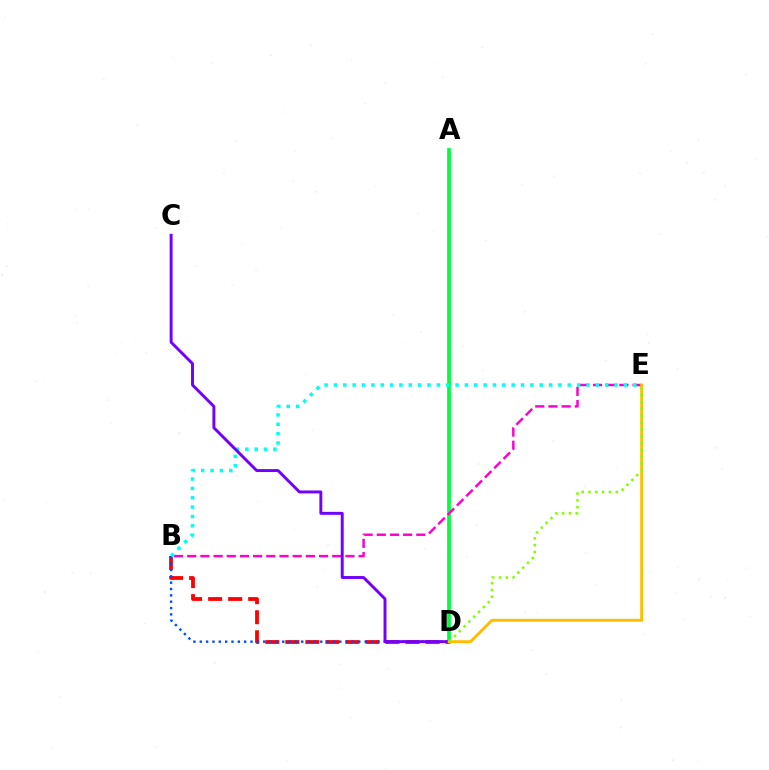{('A', 'D'): [{'color': '#00ff39', 'line_style': 'solid', 'thickness': 2.68}], ('B', 'D'): [{'color': '#ff0000', 'line_style': 'dashed', 'thickness': 2.72}, {'color': '#004bff', 'line_style': 'dotted', 'thickness': 1.72}], ('B', 'E'): [{'color': '#ff00cf', 'line_style': 'dashed', 'thickness': 1.79}, {'color': '#00fff6', 'line_style': 'dotted', 'thickness': 2.54}], ('C', 'D'): [{'color': '#7200ff', 'line_style': 'solid', 'thickness': 2.11}], ('D', 'E'): [{'color': '#ffbd00', 'line_style': 'solid', 'thickness': 2.09}, {'color': '#84ff00', 'line_style': 'dotted', 'thickness': 1.85}]}